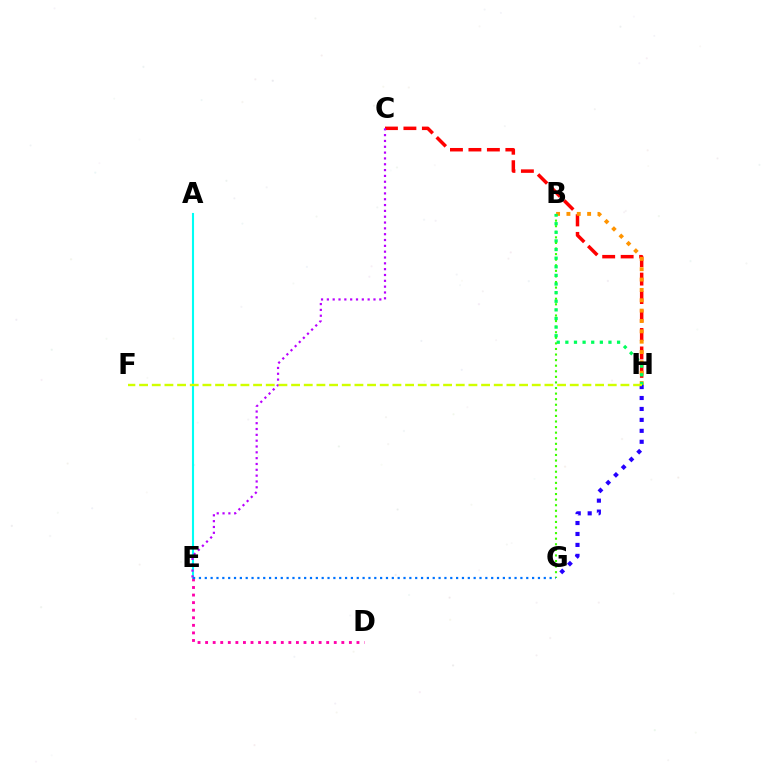{('C', 'H'): [{'color': '#ff0000', 'line_style': 'dashed', 'thickness': 2.51}], ('G', 'H'): [{'color': '#2500ff', 'line_style': 'dotted', 'thickness': 2.97}], ('A', 'E'): [{'color': '#00fff6', 'line_style': 'solid', 'thickness': 1.51}], ('B', 'H'): [{'color': '#ff9400', 'line_style': 'dotted', 'thickness': 2.81}, {'color': '#00ff5c', 'line_style': 'dotted', 'thickness': 2.34}], ('B', 'G'): [{'color': '#3dff00', 'line_style': 'dotted', 'thickness': 1.52}], ('C', 'E'): [{'color': '#b900ff', 'line_style': 'dotted', 'thickness': 1.58}], ('F', 'H'): [{'color': '#d1ff00', 'line_style': 'dashed', 'thickness': 1.72}], ('D', 'E'): [{'color': '#ff00ac', 'line_style': 'dotted', 'thickness': 2.06}], ('E', 'G'): [{'color': '#0074ff', 'line_style': 'dotted', 'thickness': 1.59}]}